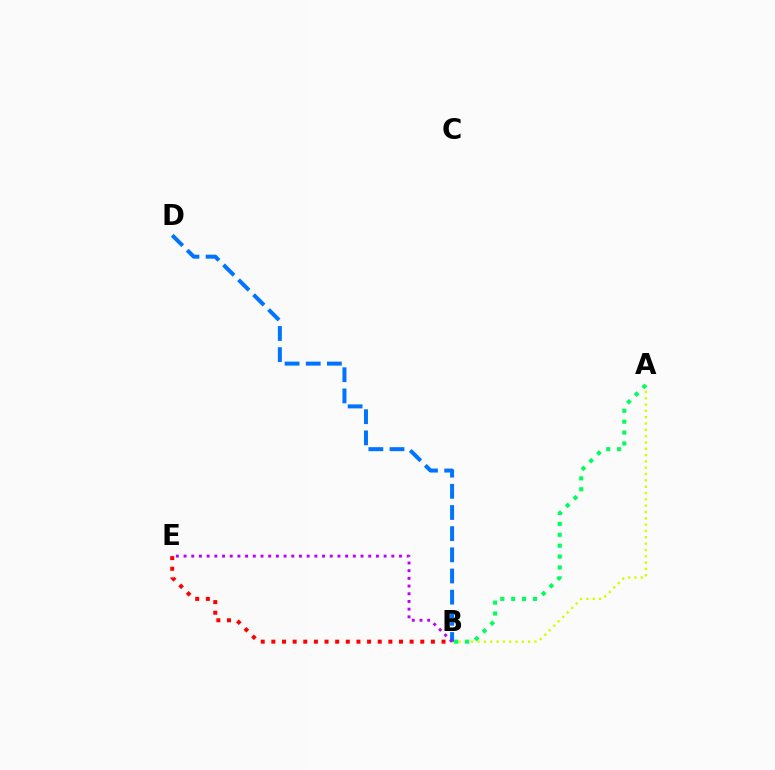{('B', 'E'): [{'color': '#ff0000', 'line_style': 'dotted', 'thickness': 2.89}, {'color': '#b900ff', 'line_style': 'dotted', 'thickness': 2.09}], ('A', 'B'): [{'color': '#d1ff00', 'line_style': 'dotted', 'thickness': 1.72}, {'color': '#00ff5c', 'line_style': 'dotted', 'thickness': 2.96}], ('B', 'D'): [{'color': '#0074ff', 'line_style': 'dashed', 'thickness': 2.88}]}